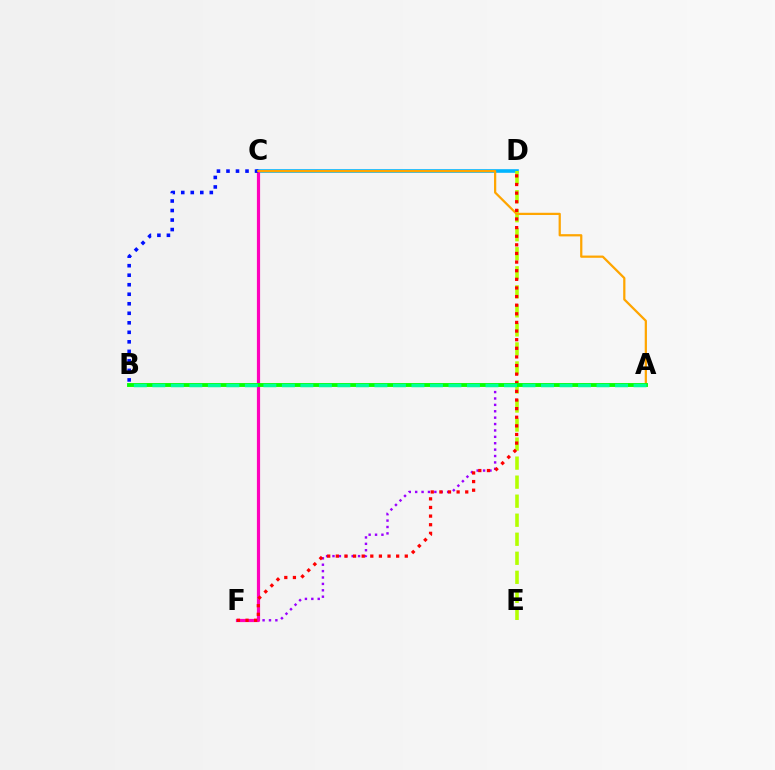{('C', 'D'): [{'color': '#00b5ff', 'line_style': 'solid', 'thickness': 2.61}], ('D', 'E'): [{'color': '#b3ff00', 'line_style': 'dashed', 'thickness': 2.59}], ('A', 'F'): [{'color': '#9b00ff', 'line_style': 'dotted', 'thickness': 1.74}], ('C', 'F'): [{'color': '#ff00bd', 'line_style': 'solid', 'thickness': 2.3}], ('B', 'C'): [{'color': '#0010ff', 'line_style': 'dotted', 'thickness': 2.59}], ('A', 'C'): [{'color': '#ffa500', 'line_style': 'solid', 'thickness': 1.61}], ('D', 'F'): [{'color': '#ff0000', 'line_style': 'dotted', 'thickness': 2.34}], ('A', 'B'): [{'color': '#08ff00', 'line_style': 'solid', 'thickness': 2.8}, {'color': '#00ff9d', 'line_style': 'dashed', 'thickness': 2.51}]}